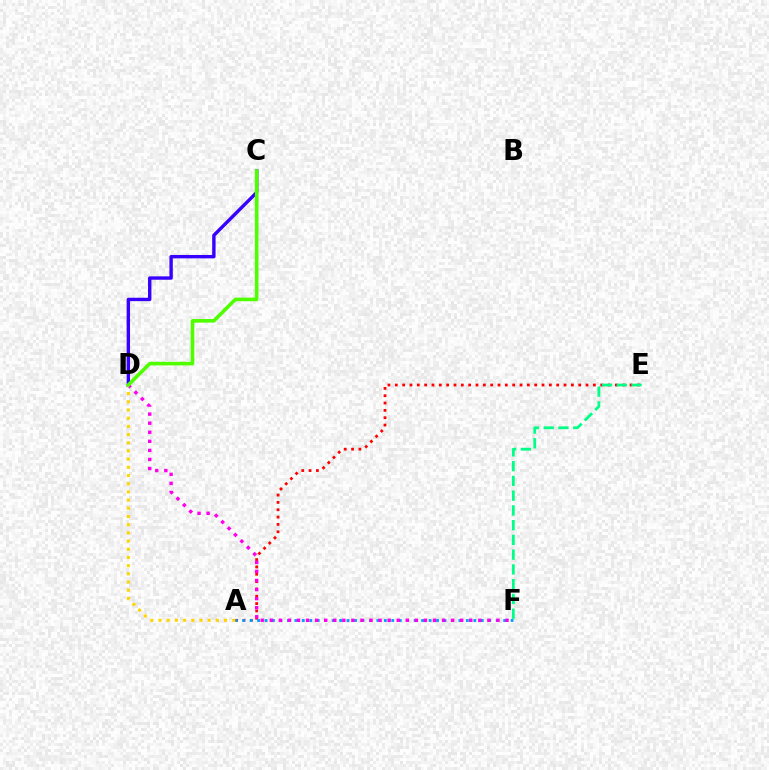{('A', 'E'): [{'color': '#ff0000', 'line_style': 'dotted', 'thickness': 1.99}], ('C', 'D'): [{'color': '#3700ff', 'line_style': 'solid', 'thickness': 2.44}, {'color': '#4fff00', 'line_style': 'solid', 'thickness': 2.6}], ('E', 'F'): [{'color': '#00ff86', 'line_style': 'dashed', 'thickness': 2.0}], ('A', 'D'): [{'color': '#ffd500', 'line_style': 'dotted', 'thickness': 2.23}], ('A', 'F'): [{'color': '#009eff', 'line_style': 'dotted', 'thickness': 2.03}], ('D', 'F'): [{'color': '#ff00ed', 'line_style': 'dotted', 'thickness': 2.46}]}